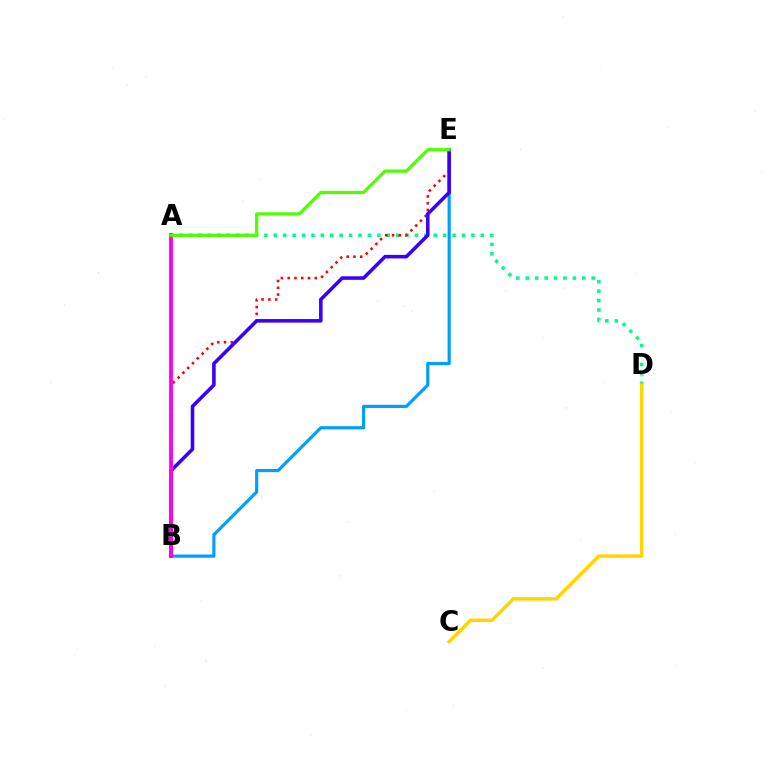{('A', 'D'): [{'color': '#00ff86', 'line_style': 'dotted', 'thickness': 2.56}], ('B', 'E'): [{'color': '#ff0000', 'line_style': 'dotted', 'thickness': 1.84}, {'color': '#009eff', 'line_style': 'solid', 'thickness': 2.28}, {'color': '#3700ff', 'line_style': 'solid', 'thickness': 2.57}], ('A', 'B'): [{'color': '#ff00ed', 'line_style': 'solid', 'thickness': 2.76}], ('A', 'E'): [{'color': '#4fff00', 'line_style': 'solid', 'thickness': 2.32}], ('C', 'D'): [{'color': '#ffd500', 'line_style': 'solid', 'thickness': 2.49}]}